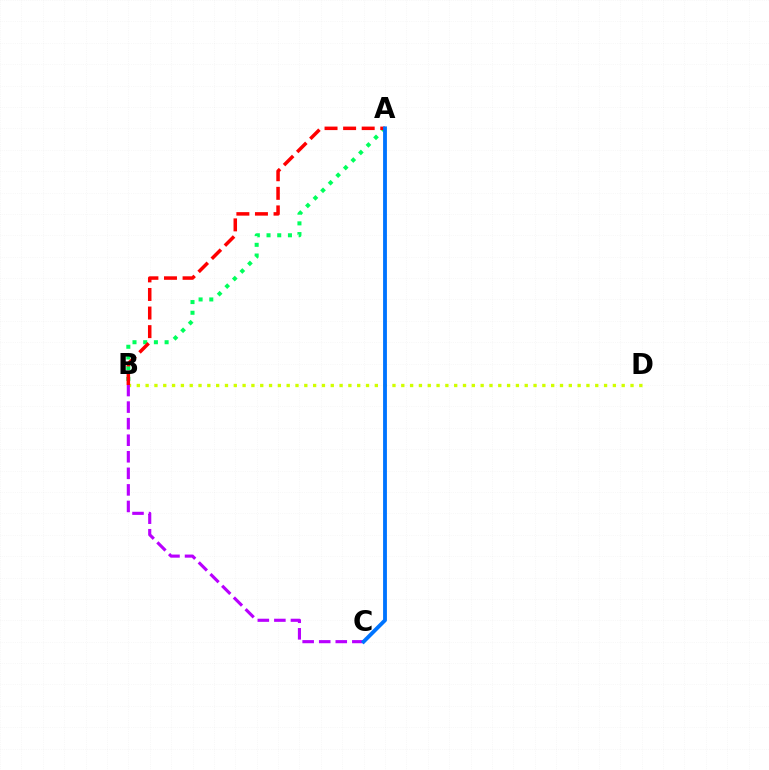{('B', 'D'): [{'color': '#d1ff00', 'line_style': 'dotted', 'thickness': 2.4}], ('A', 'B'): [{'color': '#00ff5c', 'line_style': 'dotted', 'thickness': 2.91}, {'color': '#ff0000', 'line_style': 'dashed', 'thickness': 2.52}], ('B', 'C'): [{'color': '#b900ff', 'line_style': 'dashed', 'thickness': 2.25}], ('A', 'C'): [{'color': '#0074ff', 'line_style': 'solid', 'thickness': 2.76}]}